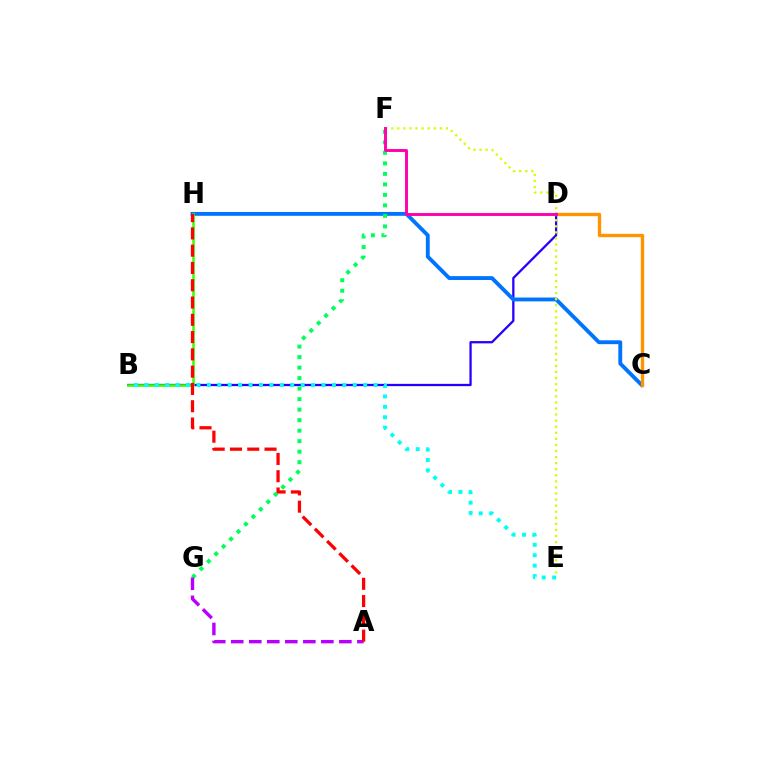{('B', 'D'): [{'color': '#2500ff', 'line_style': 'solid', 'thickness': 1.64}], ('C', 'H'): [{'color': '#0074ff', 'line_style': 'solid', 'thickness': 2.77}], ('B', 'H'): [{'color': '#3dff00', 'line_style': 'solid', 'thickness': 1.85}], ('F', 'G'): [{'color': '#00ff5c', 'line_style': 'dotted', 'thickness': 2.86}], ('A', 'G'): [{'color': '#b900ff', 'line_style': 'dashed', 'thickness': 2.45}], ('C', 'D'): [{'color': '#ff9400', 'line_style': 'solid', 'thickness': 2.41}], ('E', 'F'): [{'color': '#d1ff00', 'line_style': 'dotted', 'thickness': 1.65}], ('A', 'H'): [{'color': '#ff0000', 'line_style': 'dashed', 'thickness': 2.35}], ('B', 'E'): [{'color': '#00fff6', 'line_style': 'dotted', 'thickness': 2.83}], ('D', 'F'): [{'color': '#ff00ac', 'line_style': 'solid', 'thickness': 2.1}]}